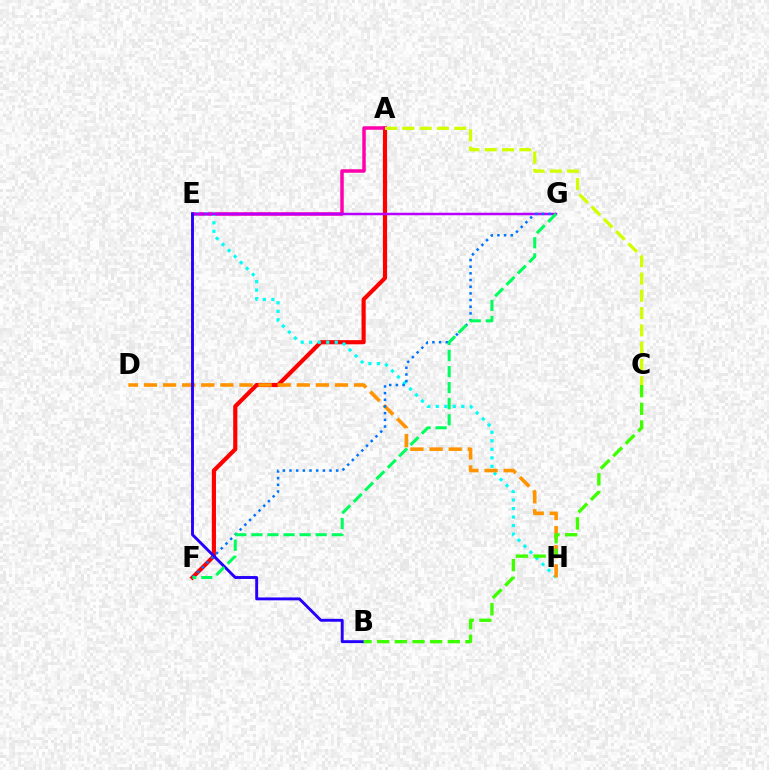{('A', 'F'): [{'color': '#ff0000', 'line_style': 'solid', 'thickness': 2.99}], ('A', 'E'): [{'color': '#ff00ac', 'line_style': 'solid', 'thickness': 2.52}], ('E', 'H'): [{'color': '#00fff6', 'line_style': 'dotted', 'thickness': 2.31}], ('D', 'H'): [{'color': '#ff9400', 'line_style': 'dashed', 'thickness': 2.59}], ('E', 'G'): [{'color': '#b900ff', 'line_style': 'solid', 'thickness': 1.8}], ('B', 'E'): [{'color': '#2500ff', 'line_style': 'solid', 'thickness': 2.09}], ('F', 'G'): [{'color': '#0074ff', 'line_style': 'dotted', 'thickness': 1.81}, {'color': '#00ff5c', 'line_style': 'dashed', 'thickness': 2.18}], ('B', 'C'): [{'color': '#3dff00', 'line_style': 'dashed', 'thickness': 2.4}], ('A', 'C'): [{'color': '#d1ff00', 'line_style': 'dashed', 'thickness': 2.35}]}